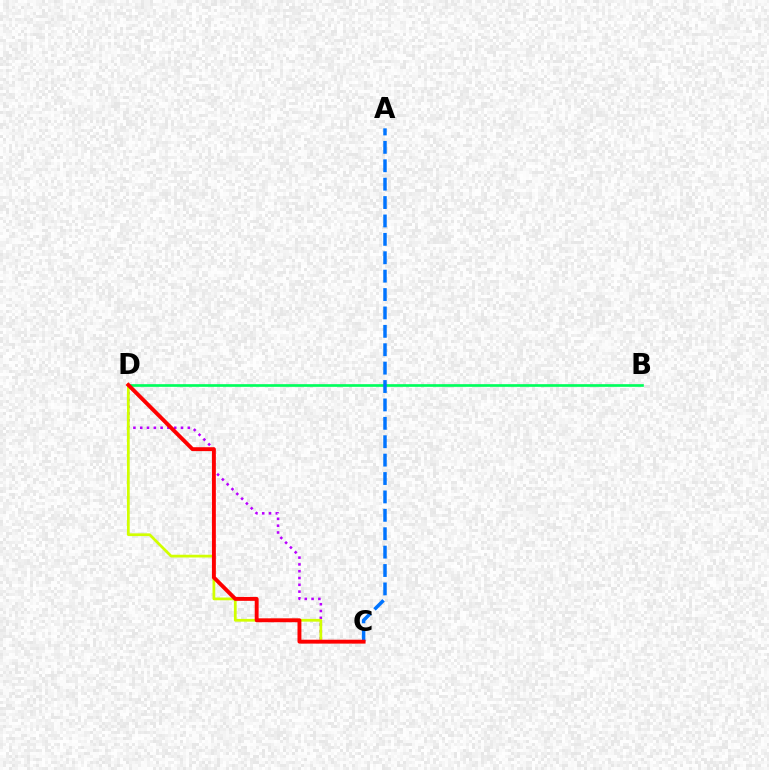{('B', 'D'): [{'color': '#00ff5c', 'line_style': 'solid', 'thickness': 1.92}], ('C', 'D'): [{'color': '#b900ff', 'line_style': 'dotted', 'thickness': 1.85}, {'color': '#d1ff00', 'line_style': 'solid', 'thickness': 1.98}, {'color': '#ff0000', 'line_style': 'solid', 'thickness': 2.81}], ('A', 'C'): [{'color': '#0074ff', 'line_style': 'dashed', 'thickness': 2.5}]}